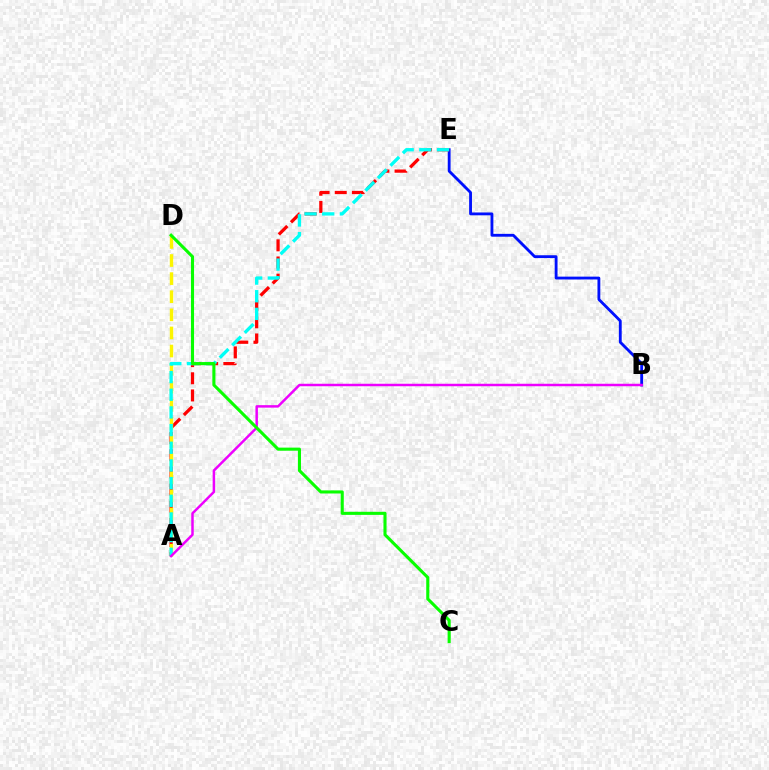{('B', 'E'): [{'color': '#0010ff', 'line_style': 'solid', 'thickness': 2.05}], ('A', 'E'): [{'color': '#ff0000', 'line_style': 'dashed', 'thickness': 2.33}, {'color': '#00fff6', 'line_style': 'dashed', 'thickness': 2.4}], ('A', 'D'): [{'color': '#fcf500', 'line_style': 'dashed', 'thickness': 2.46}], ('A', 'B'): [{'color': '#ee00ff', 'line_style': 'solid', 'thickness': 1.78}], ('C', 'D'): [{'color': '#08ff00', 'line_style': 'solid', 'thickness': 2.22}]}